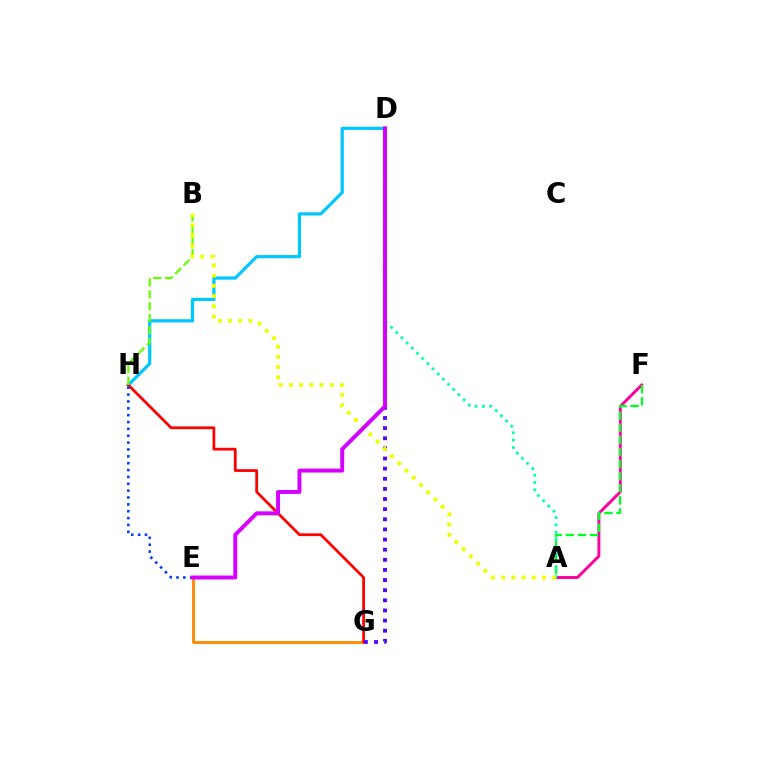{('E', 'G'): [{'color': '#ff8800', 'line_style': 'solid', 'thickness': 2.05}], ('A', 'F'): [{'color': '#ff00a0', 'line_style': 'solid', 'thickness': 2.12}, {'color': '#00ff27', 'line_style': 'dashed', 'thickness': 1.64}], ('D', 'H'): [{'color': '#00c7ff', 'line_style': 'solid', 'thickness': 2.32}], ('G', 'H'): [{'color': '#ff0000', 'line_style': 'solid', 'thickness': 1.99}], ('D', 'G'): [{'color': '#4f00ff', 'line_style': 'dotted', 'thickness': 2.75}], ('B', 'H'): [{'color': '#66ff00', 'line_style': 'dashed', 'thickness': 1.62}], ('A', 'D'): [{'color': '#00ffaf', 'line_style': 'dotted', 'thickness': 1.99}], ('E', 'H'): [{'color': '#003fff', 'line_style': 'dotted', 'thickness': 1.86}], ('A', 'B'): [{'color': '#eeff00', 'line_style': 'dotted', 'thickness': 2.78}], ('D', 'E'): [{'color': '#d600ff', 'line_style': 'solid', 'thickness': 2.84}]}